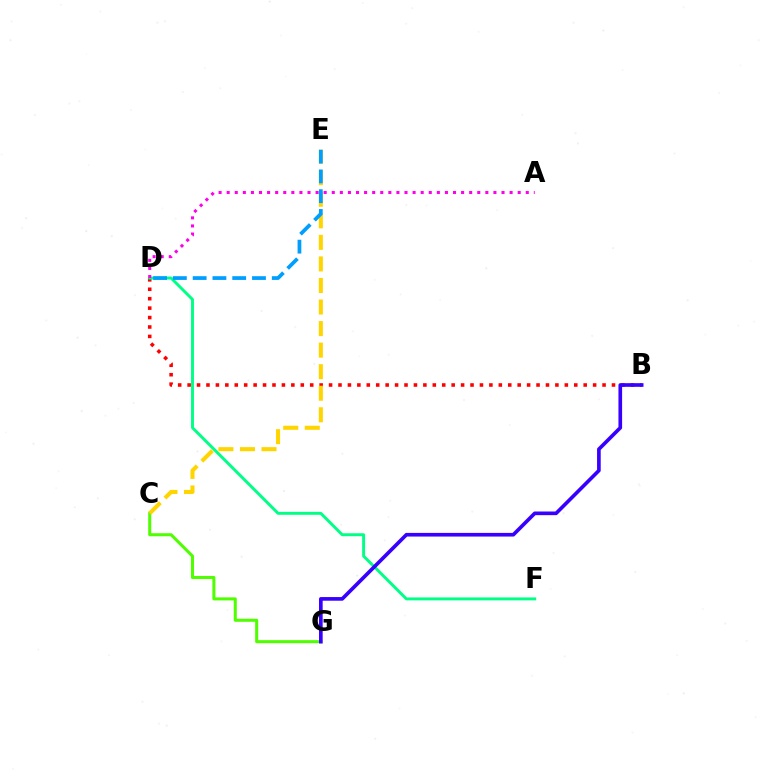{('B', 'D'): [{'color': '#ff0000', 'line_style': 'dotted', 'thickness': 2.56}], ('D', 'F'): [{'color': '#00ff86', 'line_style': 'solid', 'thickness': 2.11}], ('C', 'G'): [{'color': '#4fff00', 'line_style': 'solid', 'thickness': 2.19}], ('C', 'E'): [{'color': '#ffd500', 'line_style': 'dashed', 'thickness': 2.93}], ('D', 'E'): [{'color': '#009eff', 'line_style': 'dashed', 'thickness': 2.69}], ('A', 'D'): [{'color': '#ff00ed', 'line_style': 'dotted', 'thickness': 2.2}], ('B', 'G'): [{'color': '#3700ff', 'line_style': 'solid', 'thickness': 2.63}]}